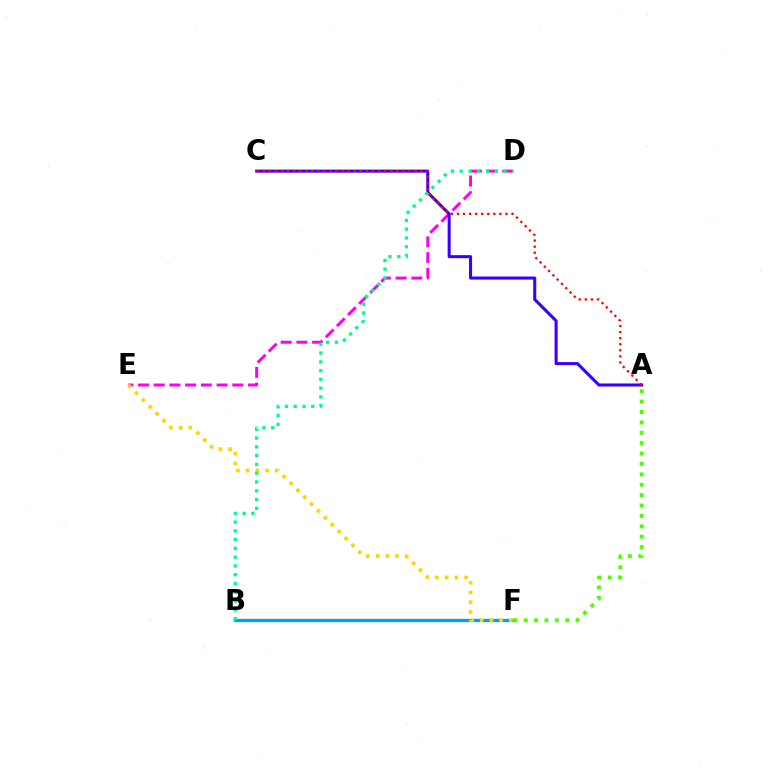{('D', 'E'): [{'color': '#ff00ed', 'line_style': 'dashed', 'thickness': 2.14}], ('B', 'F'): [{'color': '#009eff', 'line_style': 'solid', 'thickness': 2.39}], ('A', 'C'): [{'color': '#3700ff', 'line_style': 'solid', 'thickness': 2.19}, {'color': '#ff0000', 'line_style': 'dotted', 'thickness': 1.65}], ('A', 'F'): [{'color': '#4fff00', 'line_style': 'dotted', 'thickness': 2.82}], ('E', 'F'): [{'color': '#ffd500', 'line_style': 'dotted', 'thickness': 2.64}], ('B', 'D'): [{'color': '#00ff86', 'line_style': 'dotted', 'thickness': 2.39}]}